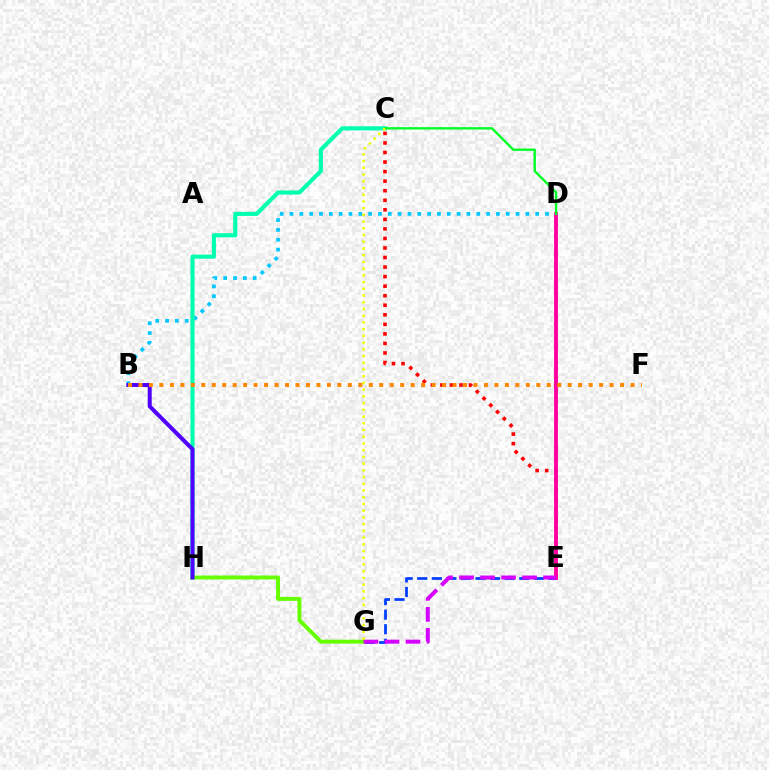{('E', 'G'): [{'color': '#003fff', 'line_style': 'dashed', 'thickness': 1.98}, {'color': '#d600ff', 'line_style': 'dashed', 'thickness': 2.86}], ('B', 'D'): [{'color': '#00c7ff', 'line_style': 'dotted', 'thickness': 2.67}], ('C', 'E'): [{'color': '#ff0000', 'line_style': 'dotted', 'thickness': 2.59}], ('C', 'H'): [{'color': '#00ffaf', 'line_style': 'solid', 'thickness': 2.96}], ('G', 'H'): [{'color': '#66ff00', 'line_style': 'solid', 'thickness': 2.84}], ('D', 'E'): [{'color': '#ff00a0', 'line_style': 'solid', 'thickness': 2.78}], ('C', 'D'): [{'color': '#00ff27', 'line_style': 'solid', 'thickness': 1.71}], ('C', 'G'): [{'color': '#eeff00', 'line_style': 'dotted', 'thickness': 1.83}], ('B', 'H'): [{'color': '#4f00ff', 'line_style': 'solid', 'thickness': 2.87}], ('B', 'F'): [{'color': '#ff8800', 'line_style': 'dotted', 'thickness': 2.84}]}